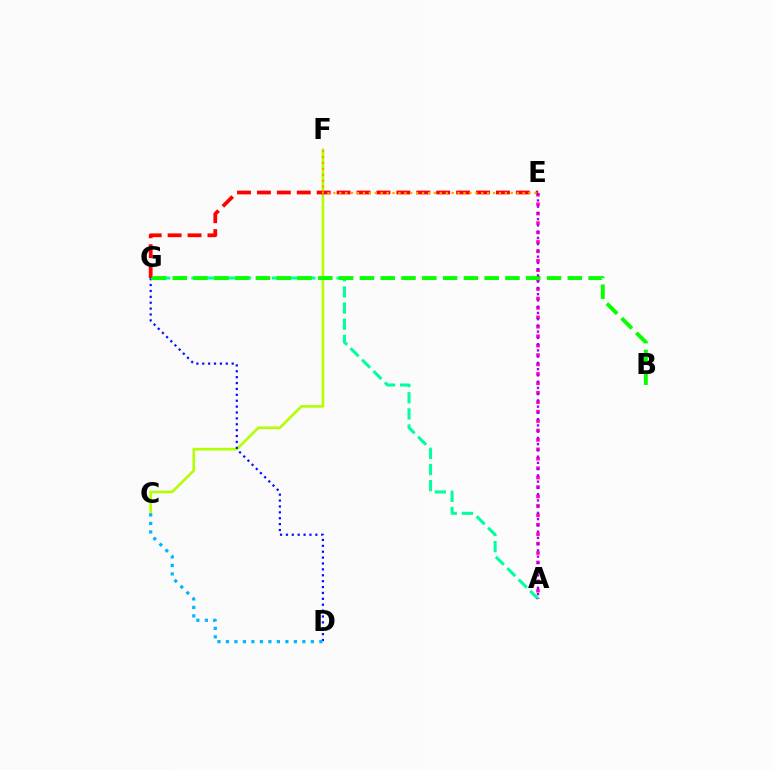{('C', 'F'): [{'color': '#b3ff00', 'line_style': 'solid', 'thickness': 1.89}], ('D', 'G'): [{'color': '#0010ff', 'line_style': 'dotted', 'thickness': 1.6}], ('A', 'G'): [{'color': '#00ff9d', 'line_style': 'dashed', 'thickness': 2.19}], ('C', 'D'): [{'color': '#00b5ff', 'line_style': 'dotted', 'thickness': 2.31}], ('A', 'E'): [{'color': '#ff00bd', 'line_style': 'dotted', 'thickness': 2.56}, {'color': '#9b00ff', 'line_style': 'dotted', 'thickness': 1.7}], ('E', 'G'): [{'color': '#ff0000', 'line_style': 'dashed', 'thickness': 2.71}], ('B', 'G'): [{'color': '#08ff00', 'line_style': 'dashed', 'thickness': 2.82}], ('E', 'F'): [{'color': '#ffa500', 'line_style': 'dotted', 'thickness': 1.61}]}